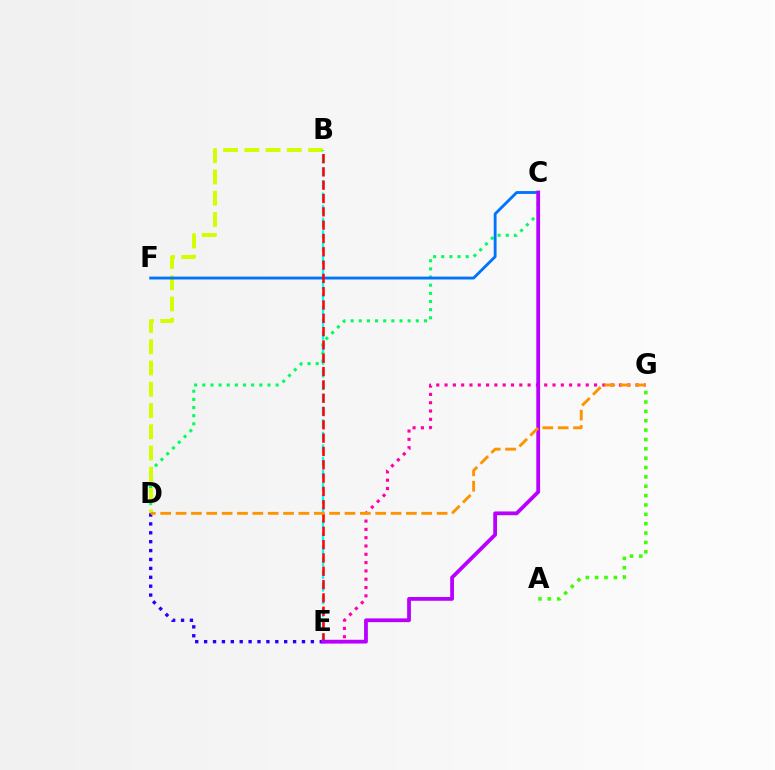{('C', 'D'): [{'color': '#00ff5c', 'line_style': 'dotted', 'thickness': 2.21}], ('D', 'E'): [{'color': '#2500ff', 'line_style': 'dotted', 'thickness': 2.42}], ('B', 'D'): [{'color': '#d1ff00', 'line_style': 'dashed', 'thickness': 2.89}], ('A', 'G'): [{'color': '#3dff00', 'line_style': 'dotted', 'thickness': 2.54}], ('B', 'E'): [{'color': '#00fff6', 'line_style': 'dashed', 'thickness': 1.71}, {'color': '#ff0000', 'line_style': 'dashed', 'thickness': 1.81}], ('C', 'F'): [{'color': '#0074ff', 'line_style': 'solid', 'thickness': 2.06}], ('E', 'G'): [{'color': '#ff00ac', 'line_style': 'dotted', 'thickness': 2.26}], ('C', 'E'): [{'color': '#b900ff', 'line_style': 'solid', 'thickness': 2.72}], ('D', 'G'): [{'color': '#ff9400', 'line_style': 'dashed', 'thickness': 2.09}]}